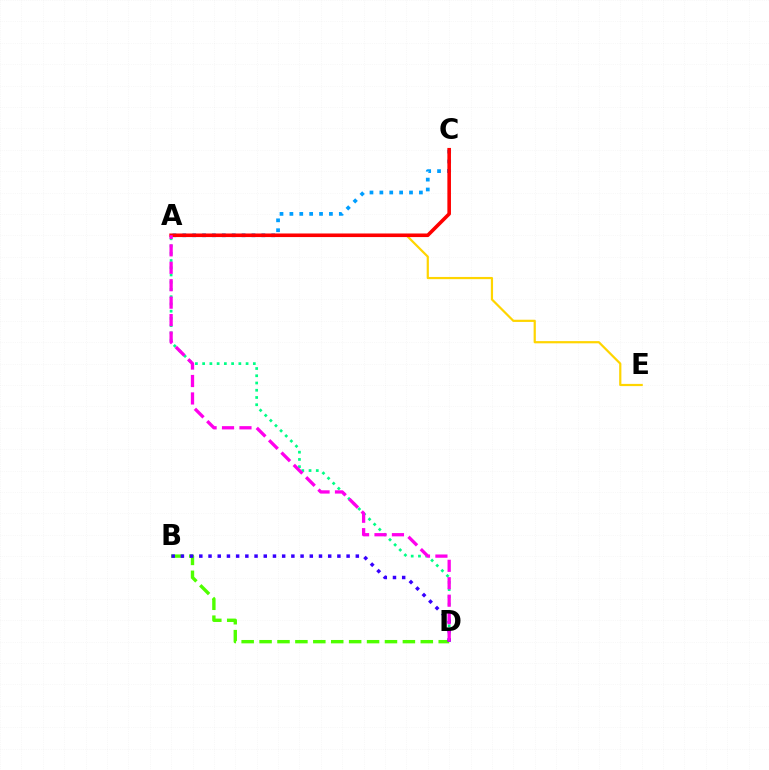{('A', 'E'): [{'color': '#ffd500', 'line_style': 'solid', 'thickness': 1.59}], ('B', 'D'): [{'color': '#4fff00', 'line_style': 'dashed', 'thickness': 2.43}, {'color': '#3700ff', 'line_style': 'dotted', 'thickness': 2.5}], ('A', 'D'): [{'color': '#00ff86', 'line_style': 'dotted', 'thickness': 1.97}, {'color': '#ff00ed', 'line_style': 'dashed', 'thickness': 2.37}], ('A', 'C'): [{'color': '#009eff', 'line_style': 'dotted', 'thickness': 2.69}, {'color': '#ff0000', 'line_style': 'solid', 'thickness': 2.59}]}